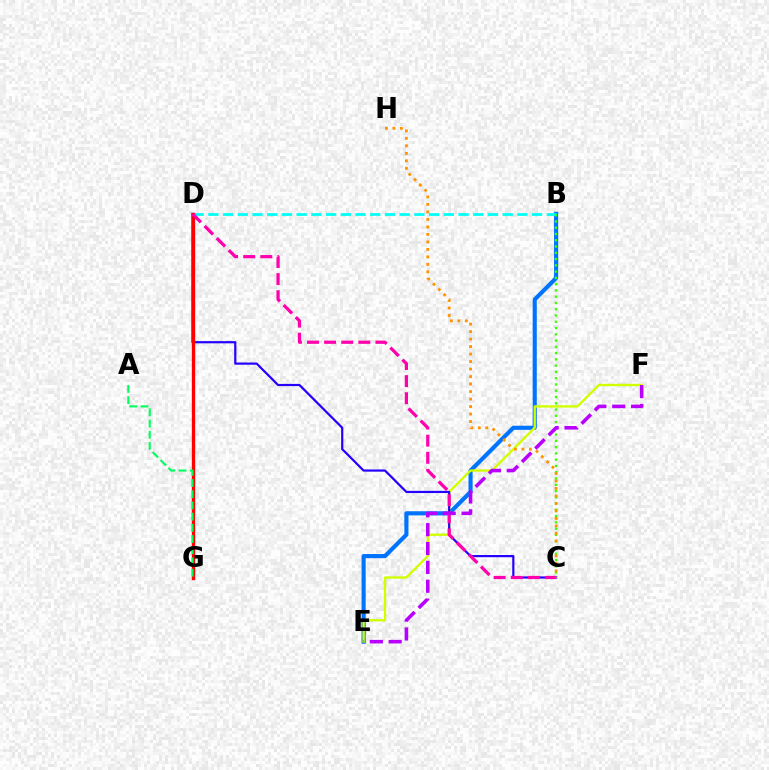{('B', 'E'): [{'color': '#0074ff', 'line_style': 'solid', 'thickness': 2.97}], ('B', 'D'): [{'color': '#00fff6', 'line_style': 'dashed', 'thickness': 2.0}], ('E', 'F'): [{'color': '#d1ff00', 'line_style': 'solid', 'thickness': 1.7}, {'color': '#b900ff', 'line_style': 'dashed', 'thickness': 2.56}], ('C', 'D'): [{'color': '#2500ff', 'line_style': 'solid', 'thickness': 1.58}, {'color': '#ff00ac', 'line_style': 'dashed', 'thickness': 2.32}], ('D', 'G'): [{'color': '#ff0000', 'line_style': 'solid', 'thickness': 2.4}], ('B', 'C'): [{'color': '#3dff00', 'line_style': 'dotted', 'thickness': 1.7}], ('C', 'H'): [{'color': '#ff9400', 'line_style': 'dotted', 'thickness': 2.04}], ('A', 'G'): [{'color': '#00ff5c', 'line_style': 'dashed', 'thickness': 1.52}]}